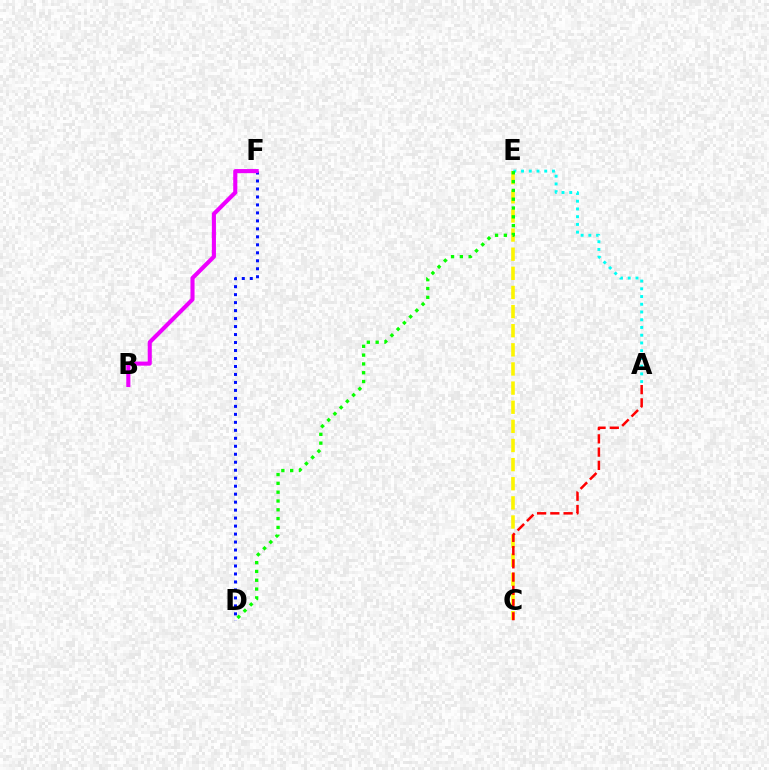{('C', 'E'): [{'color': '#fcf500', 'line_style': 'dashed', 'thickness': 2.6}], ('A', 'E'): [{'color': '#00fff6', 'line_style': 'dotted', 'thickness': 2.1}], ('D', 'E'): [{'color': '#08ff00', 'line_style': 'dotted', 'thickness': 2.39}], ('D', 'F'): [{'color': '#0010ff', 'line_style': 'dotted', 'thickness': 2.17}], ('B', 'F'): [{'color': '#ee00ff', 'line_style': 'solid', 'thickness': 2.95}], ('A', 'C'): [{'color': '#ff0000', 'line_style': 'dashed', 'thickness': 1.8}]}